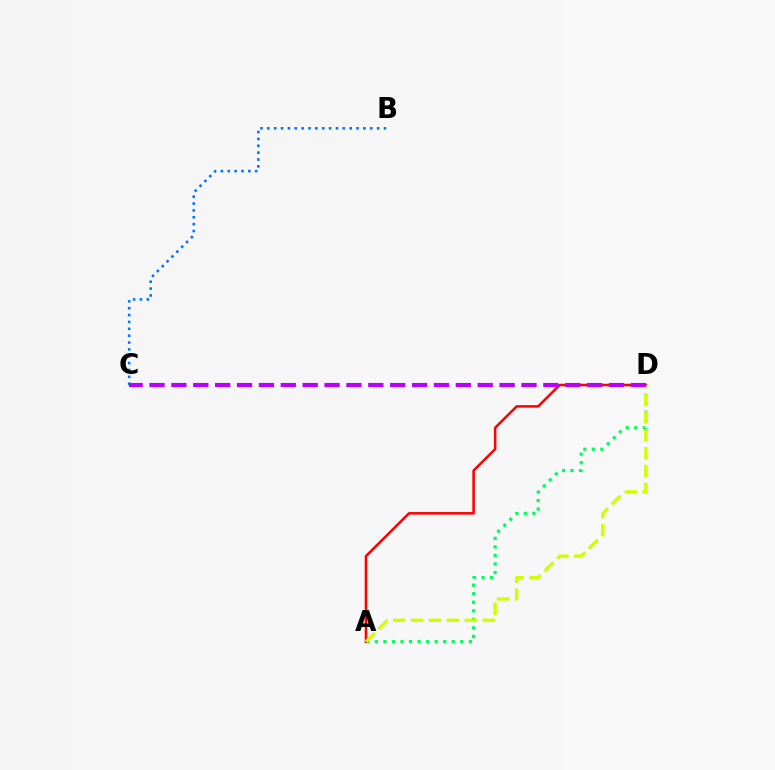{('A', 'D'): [{'color': '#00ff5c', 'line_style': 'dotted', 'thickness': 2.32}, {'color': '#ff0000', 'line_style': 'solid', 'thickness': 1.83}, {'color': '#d1ff00', 'line_style': 'dashed', 'thickness': 2.43}], ('B', 'C'): [{'color': '#0074ff', 'line_style': 'dotted', 'thickness': 1.86}], ('C', 'D'): [{'color': '#b900ff', 'line_style': 'dashed', 'thickness': 2.97}]}